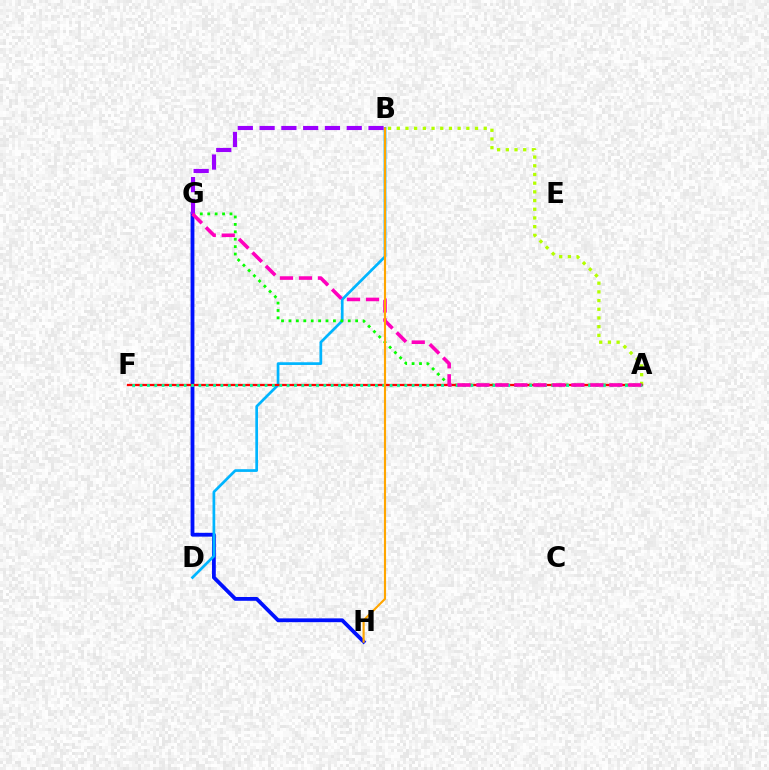{('G', 'H'): [{'color': '#0010ff', 'line_style': 'solid', 'thickness': 2.74}], ('B', 'D'): [{'color': '#00b5ff', 'line_style': 'solid', 'thickness': 1.95}], ('A', 'B'): [{'color': '#b3ff00', 'line_style': 'dotted', 'thickness': 2.36}], ('A', 'G'): [{'color': '#08ff00', 'line_style': 'dotted', 'thickness': 2.01}, {'color': '#ff00bd', 'line_style': 'dashed', 'thickness': 2.58}], ('A', 'F'): [{'color': '#ff0000', 'line_style': 'solid', 'thickness': 1.64}, {'color': '#00ff9d', 'line_style': 'dotted', 'thickness': 2.0}], ('B', 'G'): [{'color': '#9b00ff', 'line_style': 'dashed', 'thickness': 2.96}], ('B', 'H'): [{'color': '#ffa500', 'line_style': 'solid', 'thickness': 1.54}]}